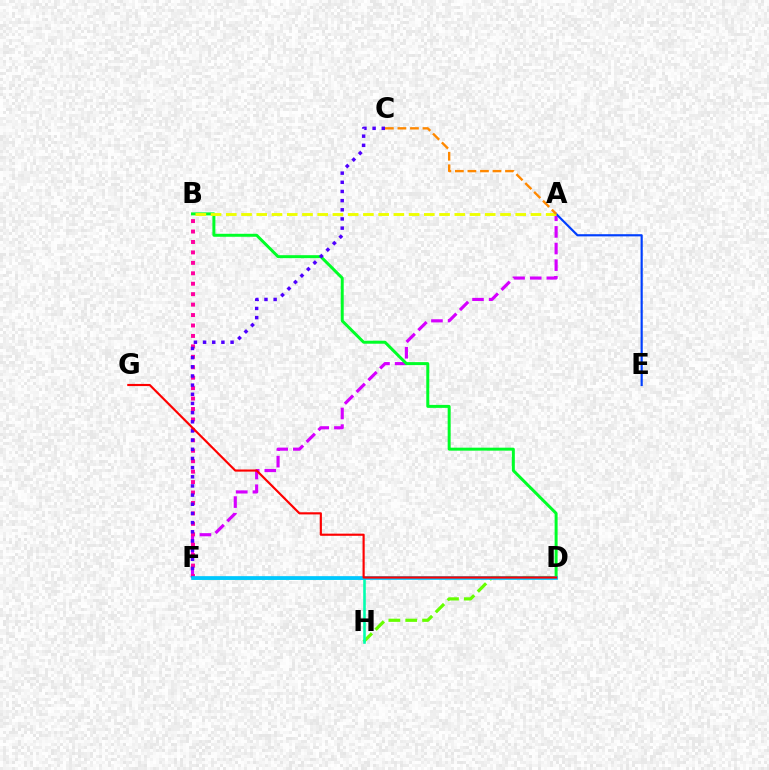{('A', 'F'): [{'color': '#d600ff', 'line_style': 'dashed', 'thickness': 2.26}], ('D', 'H'): [{'color': '#66ff00', 'line_style': 'dashed', 'thickness': 2.29}], ('F', 'H'): [{'color': '#00ffaf', 'line_style': 'solid', 'thickness': 1.87}], ('A', 'E'): [{'color': '#003fff', 'line_style': 'solid', 'thickness': 1.57}], ('B', 'F'): [{'color': '#ff00a0', 'line_style': 'dotted', 'thickness': 2.84}], ('B', 'D'): [{'color': '#00ff27', 'line_style': 'solid', 'thickness': 2.15}], ('C', 'F'): [{'color': '#4f00ff', 'line_style': 'dotted', 'thickness': 2.49}], ('A', 'B'): [{'color': '#eeff00', 'line_style': 'dashed', 'thickness': 2.07}], ('D', 'F'): [{'color': '#00c7ff', 'line_style': 'solid', 'thickness': 2.66}], ('A', 'C'): [{'color': '#ff8800', 'line_style': 'dashed', 'thickness': 1.7}], ('D', 'G'): [{'color': '#ff0000', 'line_style': 'solid', 'thickness': 1.55}]}